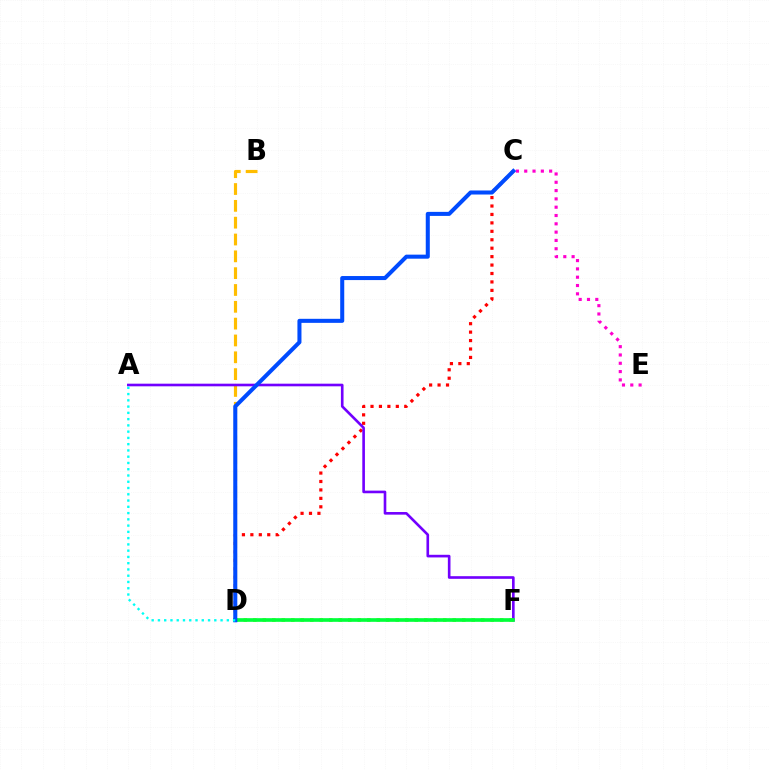{('C', 'E'): [{'color': '#ff00cf', 'line_style': 'dotted', 'thickness': 2.26}], ('C', 'D'): [{'color': '#ff0000', 'line_style': 'dotted', 'thickness': 2.29}, {'color': '#004bff', 'line_style': 'solid', 'thickness': 2.91}], ('B', 'D'): [{'color': '#ffbd00', 'line_style': 'dashed', 'thickness': 2.29}], ('A', 'F'): [{'color': '#7200ff', 'line_style': 'solid', 'thickness': 1.9}], ('D', 'F'): [{'color': '#84ff00', 'line_style': 'dotted', 'thickness': 2.58}, {'color': '#00ff39', 'line_style': 'solid', 'thickness': 2.64}], ('A', 'D'): [{'color': '#00fff6', 'line_style': 'dotted', 'thickness': 1.7}]}